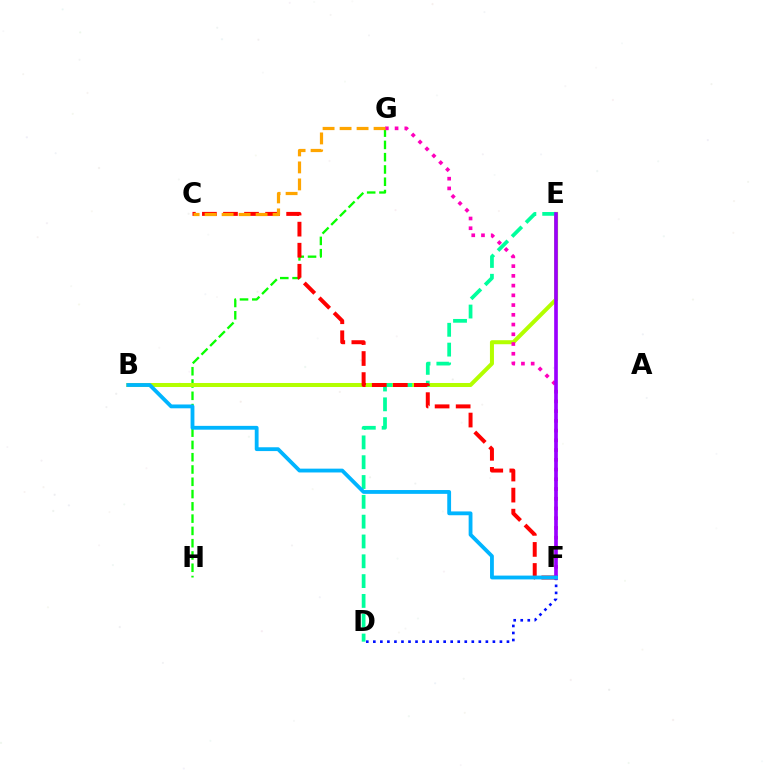{('G', 'H'): [{'color': '#08ff00', 'line_style': 'dashed', 'thickness': 1.67}], ('B', 'E'): [{'color': '#b3ff00', 'line_style': 'solid', 'thickness': 2.89}], ('D', 'F'): [{'color': '#0010ff', 'line_style': 'dotted', 'thickness': 1.91}], ('D', 'E'): [{'color': '#00ff9d', 'line_style': 'dashed', 'thickness': 2.69}], ('C', 'F'): [{'color': '#ff0000', 'line_style': 'dashed', 'thickness': 2.86}], ('F', 'G'): [{'color': '#ff00bd', 'line_style': 'dotted', 'thickness': 2.65}], ('E', 'F'): [{'color': '#9b00ff', 'line_style': 'solid', 'thickness': 2.64}], ('C', 'G'): [{'color': '#ffa500', 'line_style': 'dashed', 'thickness': 2.31}], ('B', 'F'): [{'color': '#00b5ff', 'line_style': 'solid', 'thickness': 2.75}]}